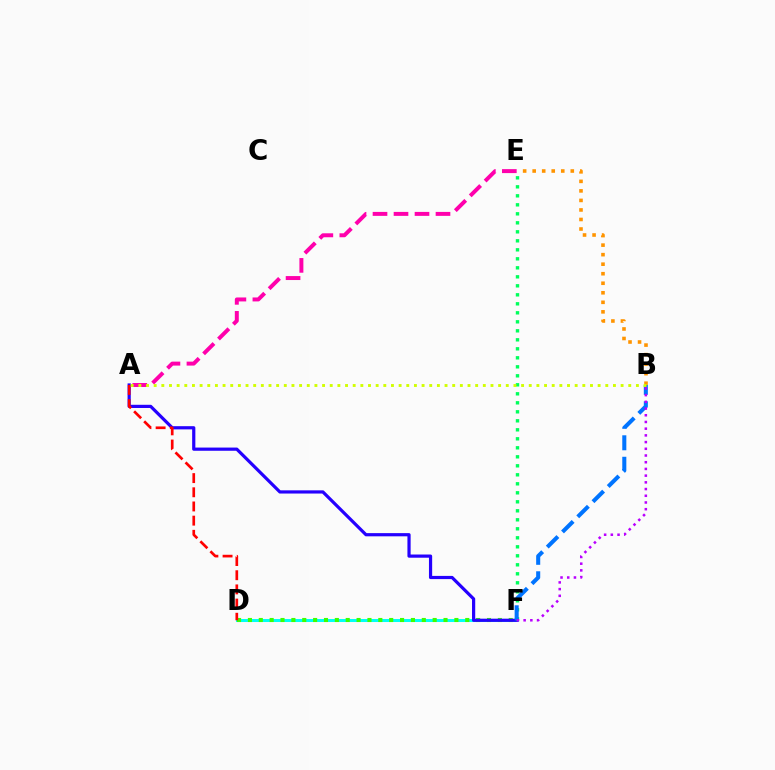{('D', 'F'): [{'color': '#00fff6', 'line_style': 'solid', 'thickness': 2.17}, {'color': '#3dff00', 'line_style': 'dotted', 'thickness': 2.95}], ('B', 'E'): [{'color': '#ff9400', 'line_style': 'dotted', 'thickness': 2.59}], ('A', 'E'): [{'color': '#ff00ac', 'line_style': 'dashed', 'thickness': 2.85}], ('A', 'F'): [{'color': '#2500ff', 'line_style': 'solid', 'thickness': 2.3}], ('E', 'F'): [{'color': '#00ff5c', 'line_style': 'dotted', 'thickness': 2.45}], ('B', 'F'): [{'color': '#0074ff', 'line_style': 'dashed', 'thickness': 2.92}, {'color': '#b900ff', 'line_style': 'dotted', 'thickness': 1.82}], ('A', 'D'): [{'color': '#ff0000', 'line_style': 'dashed', 'thickness': 1.93}], ('A', 'B'): [{'color': '#d1ff00', 'line_style': 'dotted', 'thickness': 2.08}]}